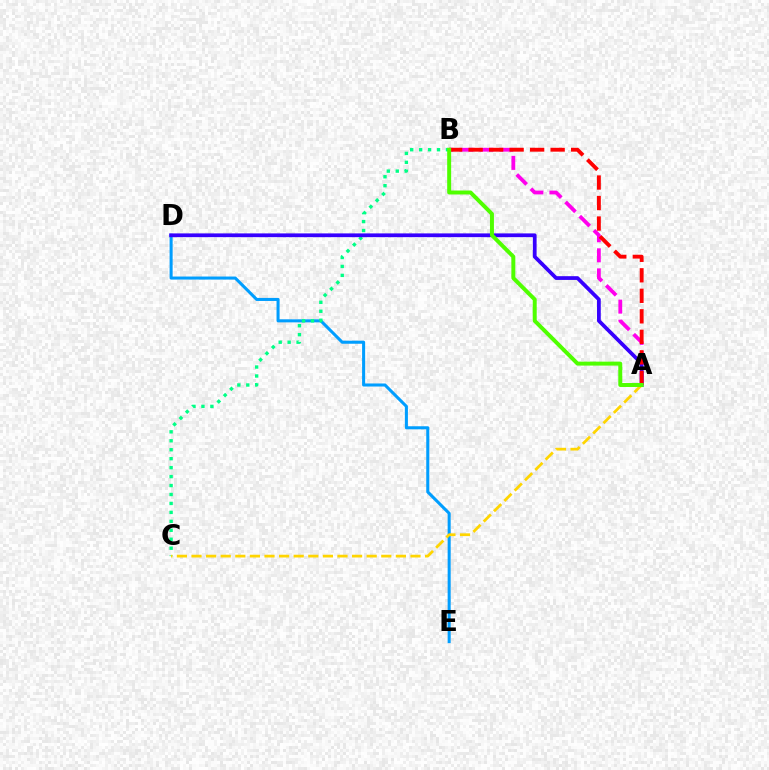{('A', 'B'): [{'color': '#ff00ed', 'line_style': 'dashed', 'thickness': 2.72}, {'color': '#ff0000', 'line_style': 'dashed', 'thickness': 2.79}, {'color': '#4fff00', 'line_style': 'solid', 'thickness': 2.85}], ('D', 'E'): [{'color': '#009eff', 'line_style': 'solid', 'thickness': 2.19}], ('B', 'C'): [{'color': '#00ff86', 'line_style': 'dotted', 'thickness': 2.43}], ('A', 'D'): [{'color': '#3700ff', 'line_style': 'solid', 'thickness': 2.7}], ('A', 'C'): [{'color': '#ffd500', 'line_style': 'dashed', 'thickness': 1.98}]}